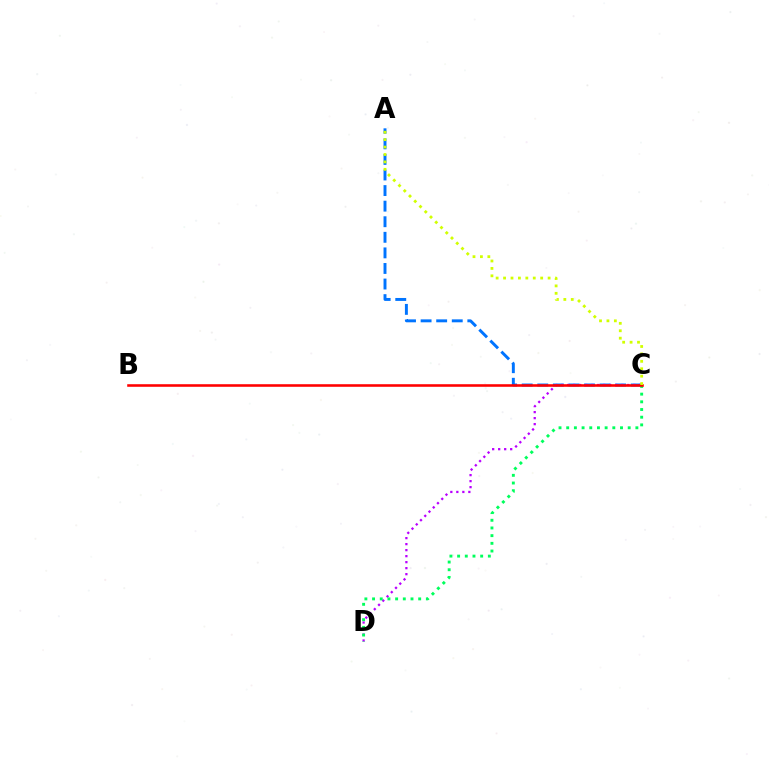{('A', 'C'): [{'color': '#0074ff', 'line_style': 'dashed', 'thickness': 2.12}, {'color': '#d1ff00', 'line_style': 'dotted', 'thickness': 2.02}], ('C', 'D'): [{'color': '#b900ff', 'line_style': 'dotted', 'thickness': 1.63}, {'color': '#00ff5c', 'line_style': 'dotted', 'thickness': 2.09}], ('B', 'C'): [{'color': '#ff0000', 'line_style': 'solid', 'thickness': 1.86}]}